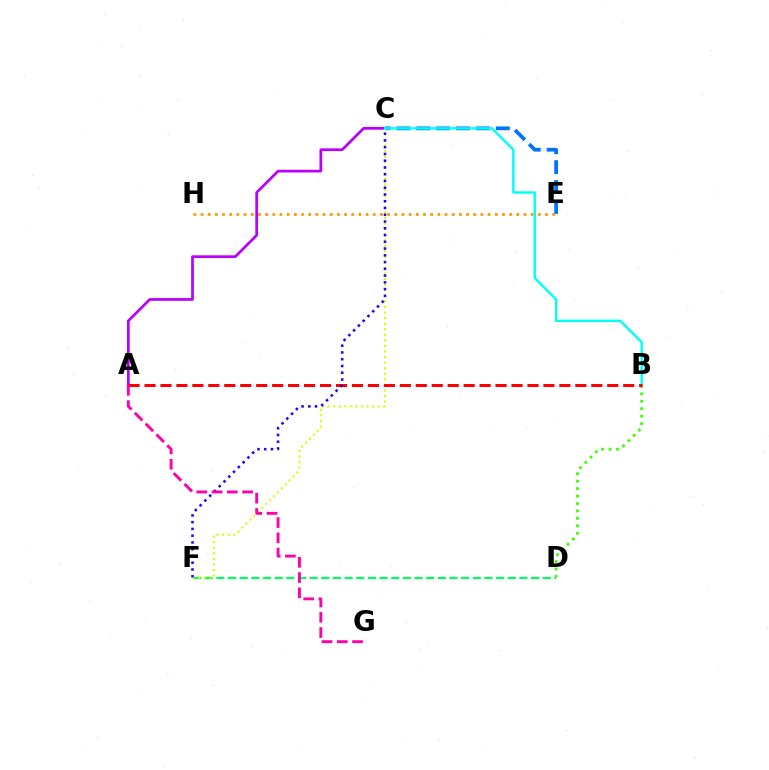{('C', 'E'): [{'color': '#0074ff', 'line_style': 'dashed', 'thickness': 2.7}], ('E', 'H'): [{'color': '#ff9400', 'line_style': 'dotted', 'thickness': 1.95}], ('D', 'F'): [{'color': '#00ff5c', 'line_style': 'dashed', 'thickness': 1.58}], ('A', 'C'): [{'color': '#b900ff', 'line_style': 'solid', 'thickness': 1.96}], ('C', 'F'): [{'color': '#d1ff00', 'line_style': 'dotted', 'thickness': 1.51}, {'color': '#2500ff', 'line_style': 'dotted', 'thickness': 1.84}], ('B', 'D'): [{'color': '#3dff00', 'line_style': 'dotted', 'thickness': 2.02}], ('B', 'C'): [{'color': '#00fff6', 'line_style': 'solid', 'thickness': 1.74}], ('A', 'B'): [{'color': '#ff0000', 'line_style': 'dashed', 'thickness': 2.17}], ('A', 'G'): [{'color': '#ff00ac', 'line_style': 'dashed', 'thickness': 2.08}]}